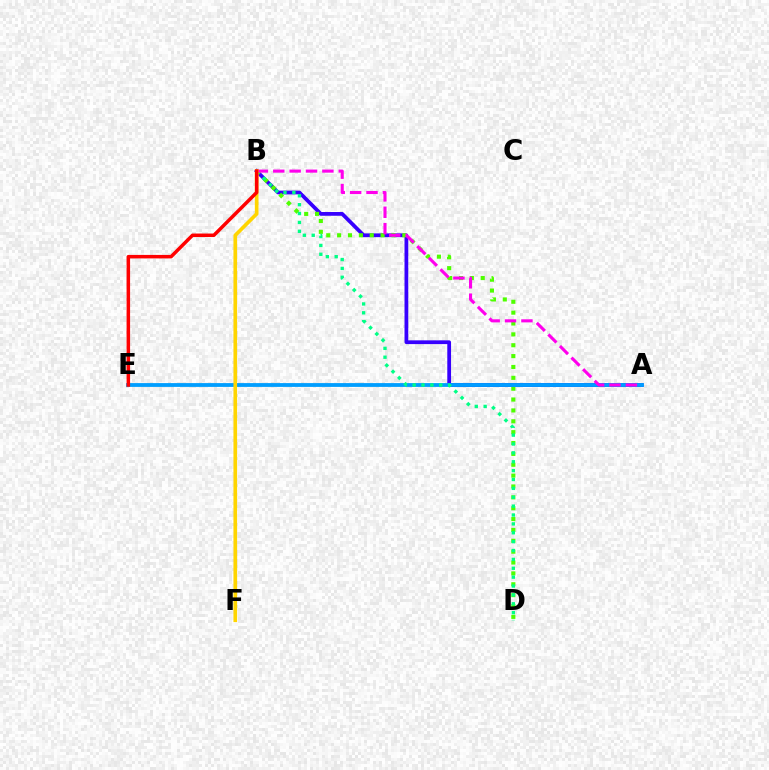{('A', 'B'): [{'color': '#3700ff', 'line_style': 'solid', 'thickness': 2.71}, {'color': '#ff00ed', 'line_style': 'dashed', 'thickness': 2.22}], ('B', 'D'): [{'color': '#4fff00', 'line_style': 'dotted', 'thickness': 2.95}, {'color': '#00ff86', 'line_style': 'dotted', 'thickness': 2.41}], ('A', 'E'): [{'color': '#009eff', 'line_style': 'solid', 'thickness': 2.74}], ('B', 'F'): [{'color': '#ffd500', 'line_style': 'solid', 'thickness': 2.63}], ('B', 'E'): [{'color': '#ff0000', 'line_style': 'solid', 'thickness': 2.52}]}